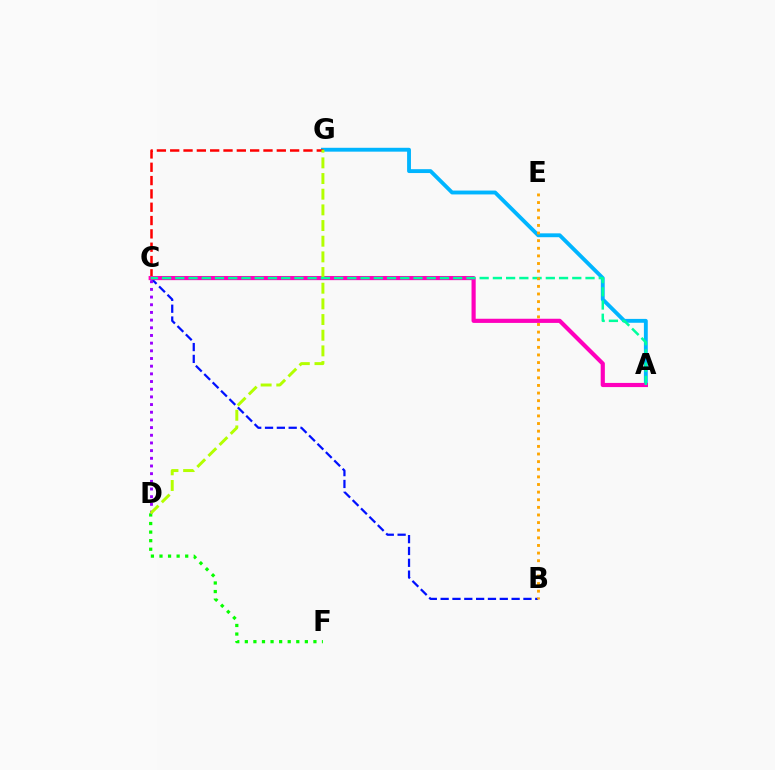{('D', 'F'): [{'color': '#08ff00', 'line_style': 'dotted', 'thickness': 2.33}], ('B', 'C'): [{'color': '#0010ff', 'line_style': 'dashed', 'thickness': 1.61}], ('A', 'G'): [{'color': '#00b5ff', 'line_style': 'solid', 'thickness': 2.79}], ('C', 'G'): [{'color': '#ff0000', 'line_style': 'dashed', 'thickness': 1.81}], ('A', 'C'): [{'color': '#ff00bd', 'line_style': 'solid', 'thickness': 2.99}, {'color': '#00ff9d', 'line_style': 'dashed', 'thickness': 1.8}], ('C', 'D'): [{'color': '#9b00ff', 'line_style': 'dotted', 'thickness': 2.09}], ('D', 'G'): [{'color': '#b3ff00', 'line_style': 'dashed', 'thickness': 2.13}], ('B', 'E'): [{'color': '#ffa500', 'line_style': 'dotted', 'thickness': 2.07}]}